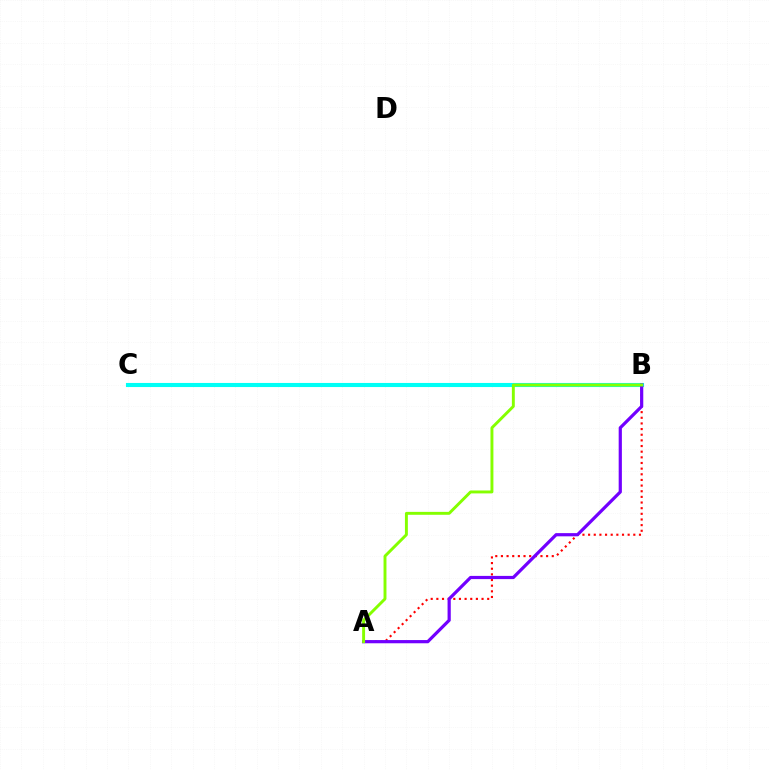{('A', 'B'): [{'color': '#ff0000', 'line_style': 'dotted', 'thickness': 1.54}, {'color': '#7200ff', 'line_style': 'solid', 'thickness': 2.31}, {'color': '#84ff00', 'line_style': 'solid', 'thickness': 2.1}], ('B', 'C'): [{'color': '#00fff6', 'line_style': 'solid', 'thickness': 2.95}]}